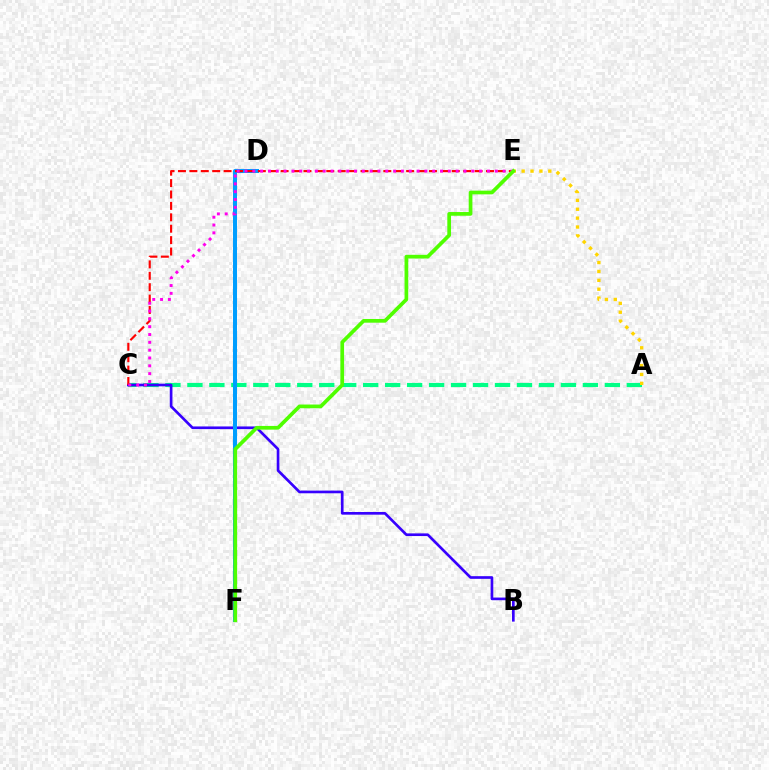{('A', 'C'): [{'color': '#00ff86', 'line_style': 'dashed', 'thickness': 2.98}], ('A', 'E'): [{'color': '#ffd500', 'line_style': 'dotted', 'thickness': 2.41}], ('B', 'C'): [{'color': '#3700ff', 'line_style': 'solid', 'thickness': 1.92}], ('D', 'F'): [{'color': '#009eff', 'line_style': 'solid', 'thickness': 2.89}], ('C', 'E'): [{'color': '#ff0000', 'line_style': 'dashed', 'thickness': 1.55}, {'color': '#ff00ed', 'line_style': 'dotted', 'thickness': 2.12}], ('E', 'F'): [{'color': '#4fff00', 'line_style': 'solid', 'thickness': 2.67}]}